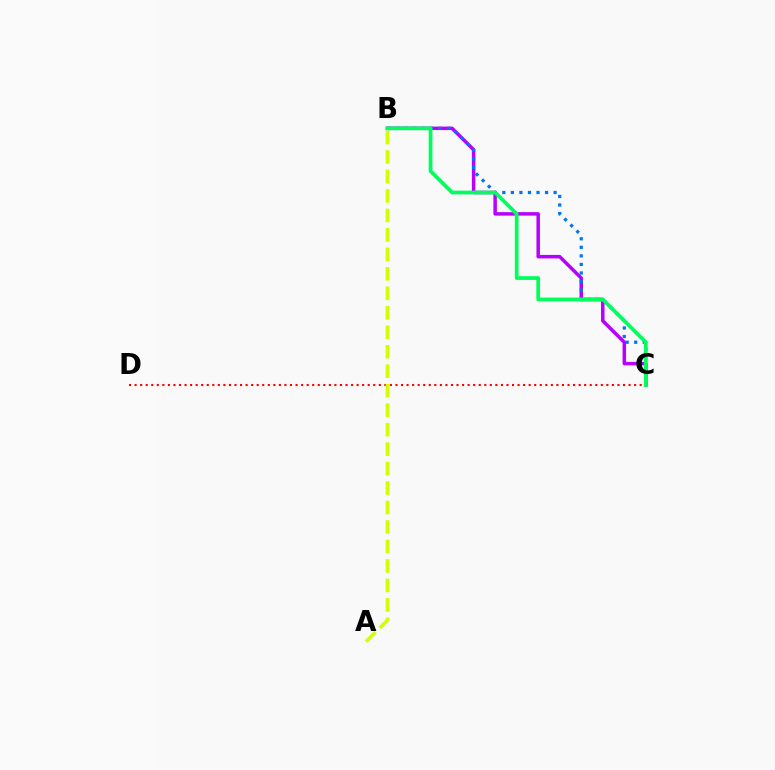{('B', 'C'): [{'color': '#b900ff', 'line_style': 'solid', 'thickness': 2.52}, {'color': '#0074ff', 'line_style': 'dotted', 'thickness': 2.32}, {'color': '#00ff5c', 'line_style': 'solid', 'thickness': 2.69}], ('C', 'D'): [{'color': '#ff0000', 'line_style': 'dotted', 'thickness': 1.51}], ('A', 'B'): [{'color': '#d1ff00', 'line_style': 'dashed', 'thickness': 2.65}]}